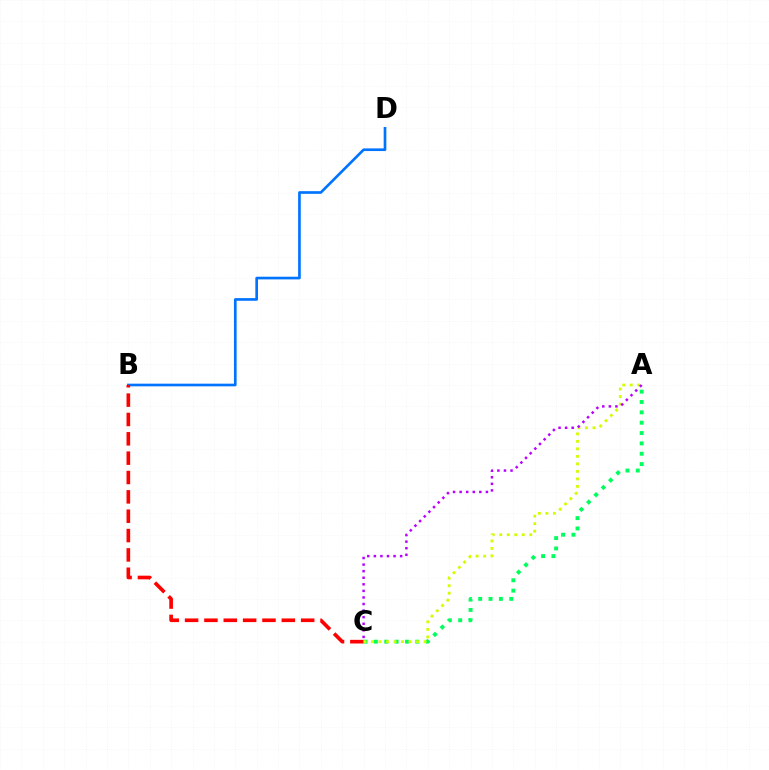{('A', 'C'): [{'color': '#00ff5c', 'line_style': 'dotted', 'thickness': 2.81}, {'color': '#d1ff00', 'line_style': 'dotted', 'thickness': 2.04}, {'color': '#b900ff', 'line_style': 'dotted', 'thickness': 1.79}], ('B', 'D'): [{'color': '#0074ff', 'line_style': 'solid', 'thickness': 1.92}], ('B', 'C'): [{'color': '#ff0000', 'line_style': 'dashed', 'thickness': 2.63}]}